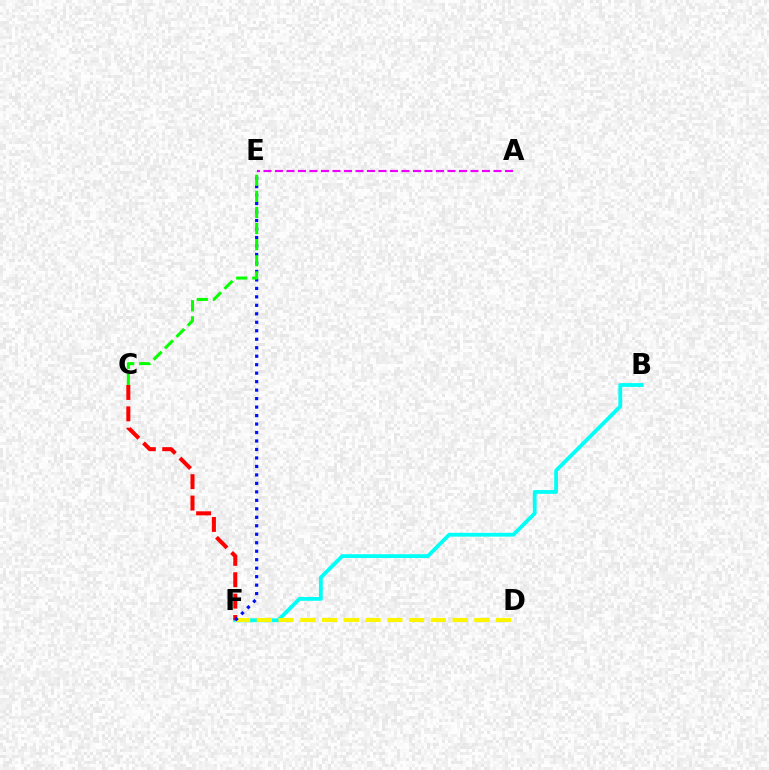{('A', 'E'): [{'color': '#ee00ff', 'line_style': 'dashed', 'thickness': 1.56}], ('B', 'F'): [{'color': '#00fff6', 'line_style': 'solid', 'thickness': 2.75}], ('D', 'F'): [{'color': '#fcf500', 'line_style': 'dashed', 'thickness': 2.95}], ('C', 'F'): [{'color': '#ff0000', 'line_style': 'dashed', 'thickness': 2.91}], ('E', 'F'): [{'color': '#0010ff', 'line_style': 'dotted', 'thickness': 2.3}], ('C', 'E'): [{'color': '#08ff00', 'line_style': 'dashed', 'thickness': 2.19}]}